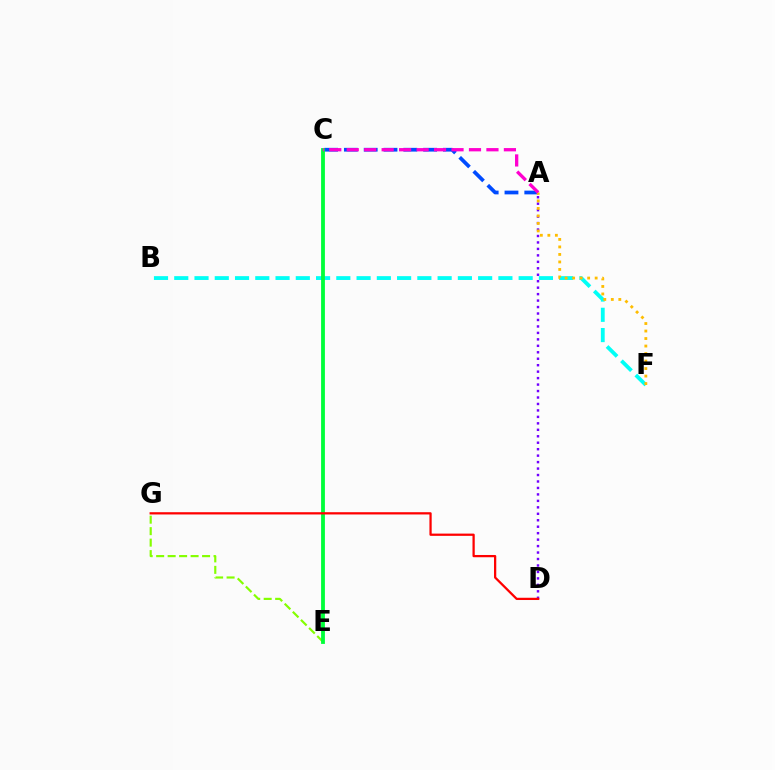{('A', 'D'): [{'color': '#7200ff', 'line_style': 'dotted', 'thickness': 1.76}], ('B', 'F'): [{'color': '#00fff6', 'line_style': 'dashed', 'thickness': 2.75}], ('A', 'C'): [{'color': '#004bff', 'line_style': 'dashed', 'thickness': 2.69}, {'color': '#ff00cf', 'line_style': 'dashed', 'thickness': 2.37}], ('E', 'G'): [{'color': '#84ff00', 'line_style': 'dashed', 'thickness': 1.56}], ('A', 'F'): [{'color': '#ffbd00', 'line_style': 'dotted', 'thickness': 2.04}], ('C', 'E'): [{'color': '#00ff39', 'line_style': 'solid', 'thickness': 2.74}], ('D', 'G'): [{'color': '#ff0000', 'line_style': 'solid', 'thickness': 1.62}]}